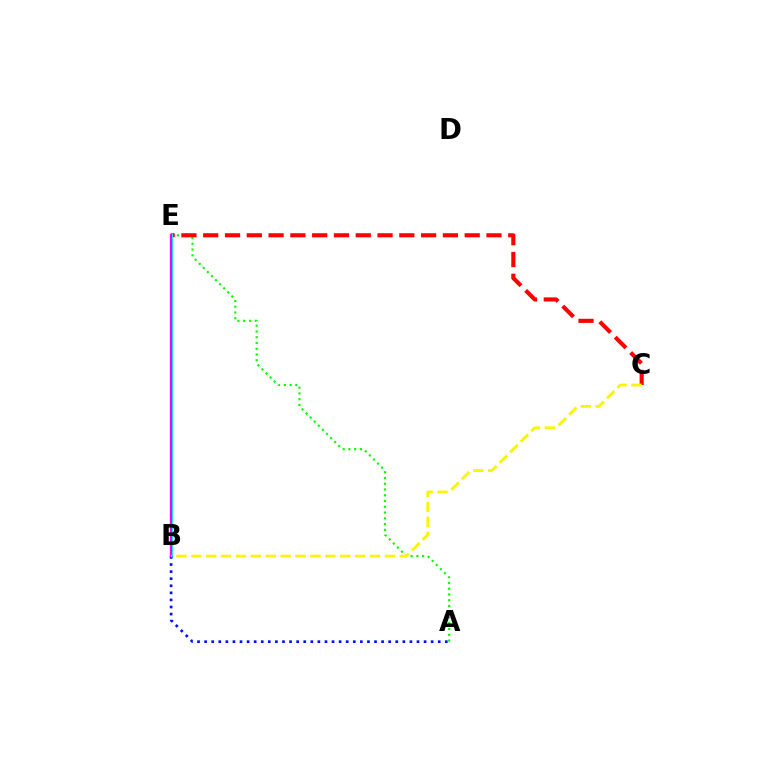{('A', 'E'): [{'color': '#08ff00', 'line_style': 'dotted', 'thickness': 1.57}], ('C', 'E'): [{'color': '#ff0000', 'line_style': 'dashed', 'thickness': 2.96}], ('B', 'E'): [{'color': '#00fff6', 'line_style': 'solid', 'thickness': 2.32}, {'color': '#ee00ff', 'line_style': 'solid', 'thickness': 1.59}], ('A', 'B'): [{'color': '#0010ff', 'line_style': 'dotted', 'thickness': 1.92}], ('B', 'C'): [{'color': '#fcf500', 'line_style': 'dashed', 'thickness': 2.02}]}